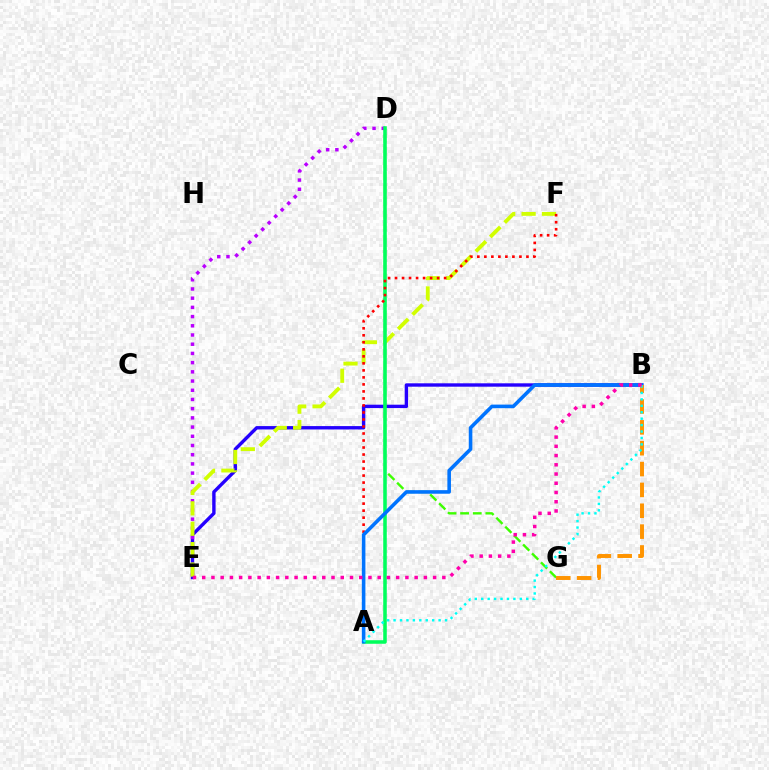{('B', 'E'): [{'color': '#2500ff', 'line_style': 'solid', 'thickness': 2.44}, {'color': '#ff00ac', 'line_style': 'dotted', 'thickness': 2.51}], ('D', 'G'): [{'color': '#3dff00', 'line_style': 'dashed', 'thickness': 1.72}], ('D', 'E'): [{'color': '#b900ff', 'line_style': 'dotted', 'thickness': 2.5}], ('E', 'F'): [{'color': '#d1ff00', 'line_style': 'dashed', 'thickness': 2.77}], ('A', 'D'): [{'color': '#00ff5c', 'line_style': 'solid', 'thickness': 2.56}], ('A', 'F'): [{'color': '#ff0000', 'line_style': 'dotted', 'thickness': 1.91}], ('A', 'B'): [{'color': '#0074ff', 'line_style': 'solid', 'thickness': 2.58}, {'color': '#00fff6', 'line_style': 'dotted', 'thickness': 1.75}], ('B', 'G'): [{'color': '#ff9400', 'line_style': 'dashed', 'thickness': 2.83}]}